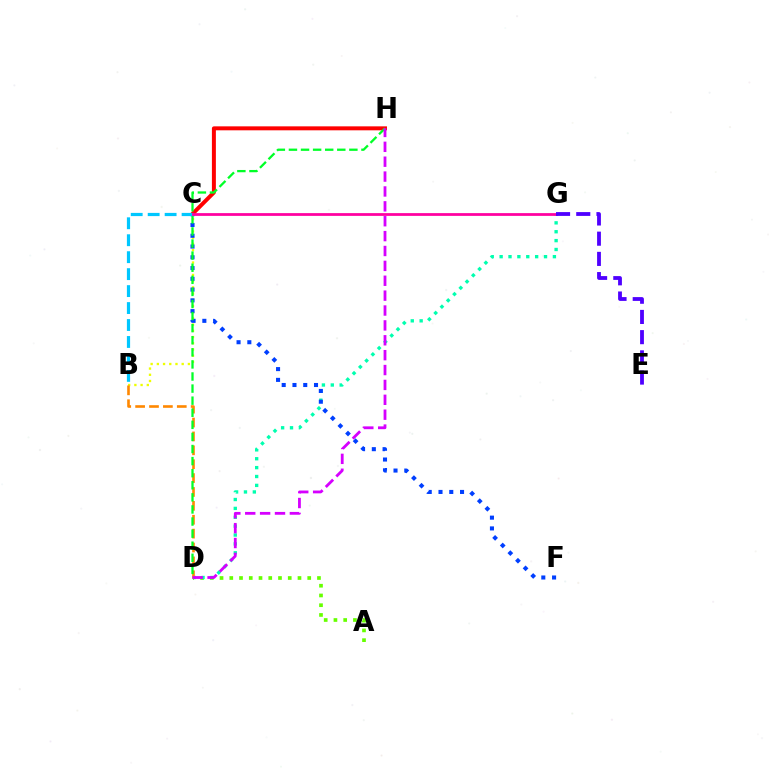{('C', 'H'): [{'color': '#ff0000', 'line_style': 'solid', 'thickness': 2.86}], ('A', 'D'): [{'color': '#66ff00', 'line_style': 'dotted', 'thickness': 2.65}], ('B', 'C'): [{'color': '#eeff00', 'line_style': 'dotted', 'thickness': 1.69}, {'color': '#00c7ff', 'line_style': 'dashed', 'thickness': 2.3}], ('D', 'G'): [{'color': '#00ffaf', 'line_style': 'dotted', 'thickness': 2.41}], ('C', 'F'): [{'color': '#003fff', 'line_style': 'dotted', 'thickness': 2.93}], ('B', 'D'): [{'color': '#ff8800', 'line_style': 'dashed', 'thickness': 1.89}], ('D', 'H'): [{'color': '#00ff27', 'line_style': 'dashed', 'thickness': 1.64}, {'color': '#d600ff', 'line_style': 'dashed', 'thickness': 2.02}], ('C', 'G'): [{'color': '#ff00a0', 'line_style': 'solid', 'thickness': 1.98}], ('E', 'G'): [{'color': '#4f00ff', 'line_style': 'dashed', 'thickness': 2.75}]}